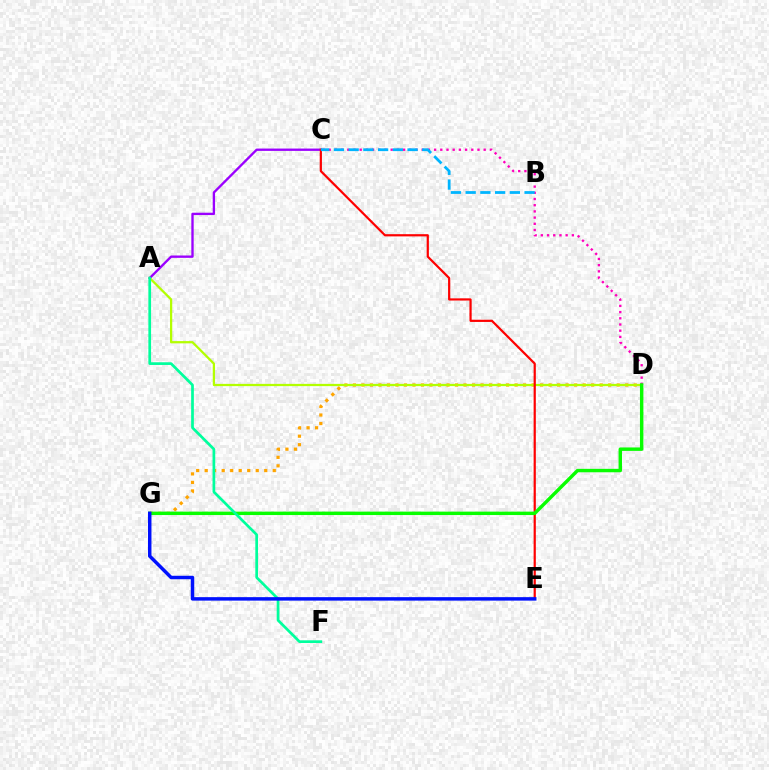{('D', 'G'): [{'color': '#ffa500', 'line_style': 'dotted', 'thickness': 2.31}, {'color': '#08ff00', 'line_style': 'solid', 'thickness': 2.47}], ('A', 'D'): [{'color': '#b3ff00', 'line_style': 'solid', 'thickness': 1.62}], ('A', 'C'): [{'color': '#9b00ff', 'line_style': 'solid', 'thickness': 1.69}], ('C', 'E'): [{'color': '#ff0000', 'line_style': 'solid', 'thickness': 1.59}], ('C', 'D'): [{'color': '#ff00bd', 'line_style': 'dotted', 'thickness': 1.68}], ('A', 'F'): [{'color': '#00ff9d', 'line_style': 'solid', 'thickness': 1.95}], ('B', 'C'): [{'color': '#00b5ff', 'line_style': 'dashed', 'thickness': 2.0}], ('E', 'G'): [{'color': '#0010ff', 'line_style': 'solid', 'thickness': 2.5}]}